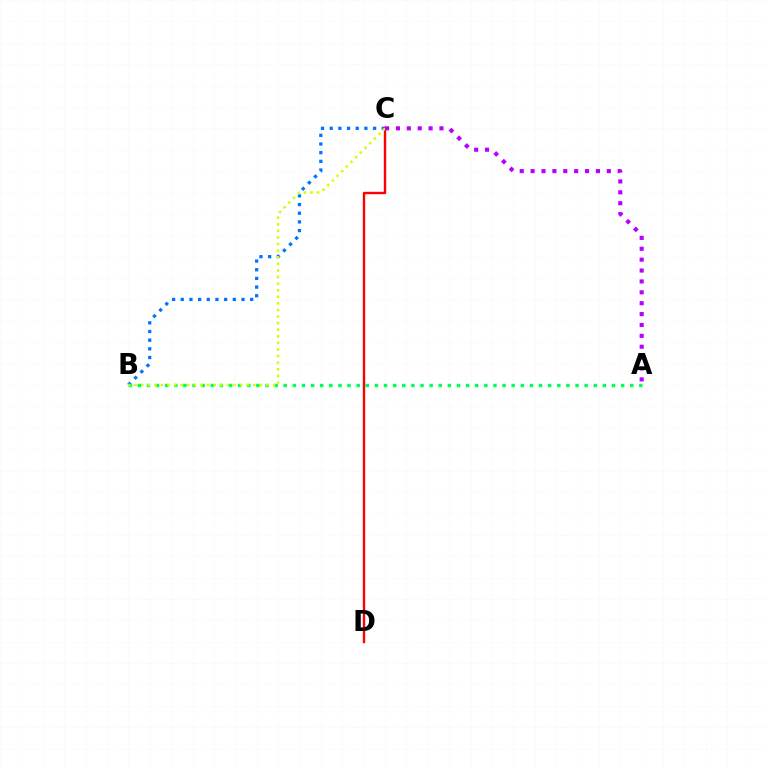{('B', 'C'): [{'color': '#0074ff', 'line_style': 'dotted', 'thickness': 2.36}, {'color': '#d1ff00', 'line_style': 'dotted', 'thickness': 1.79}], ('A', 'B'): [{'color': '#00ff5c', 'line_style': 'dotted', 'thickness': 2.48}], ('C', 'D'): [{'color': '#ff0000', 'line_style': 'solid', 'thickness': 1.72}], ('A', 'C'): [{'color': '#b900ff', 'line_style': 'dotted', 'thickness': 2.96}]}